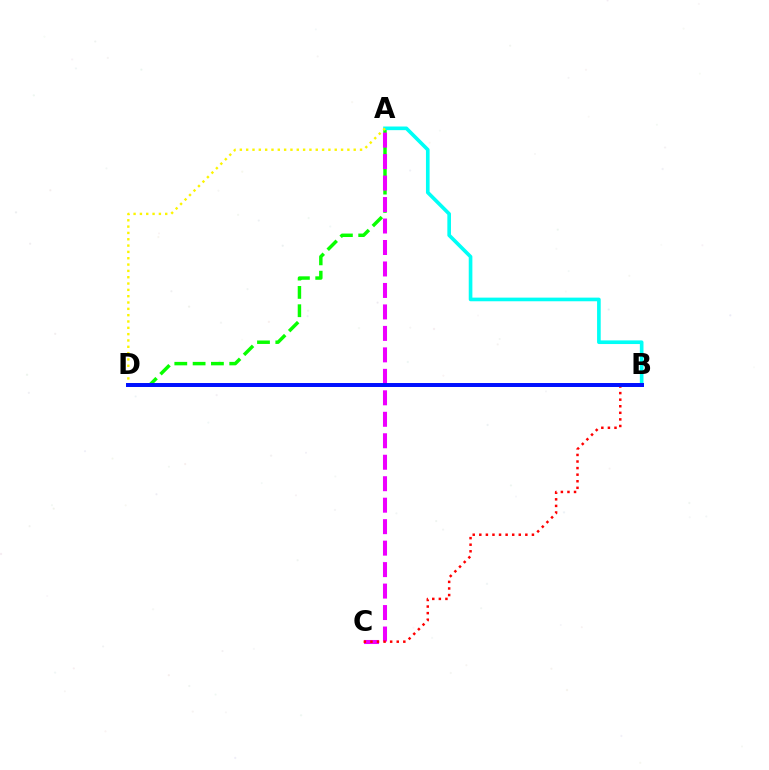{('A', 'D'): [{'color': '#08ff00', 'line_style': 'dashed', 'thickness': 2.49}, {'color': '#fcf500', 'line_style': 'dotted', 'thickness': 1.72}], ('A', 'C'): [{'color': '#ee00ff', 'line_style': 'dashed', 'thickness': 2.92}], ('A', 'B'): [{'color': '#00fff6', 'line_style': 'solid', 'thickness': 2.62}], ('B', 'C'): [{'color': '#ff0000', 'line_style': 'dotted', 'thickness': 1.79}], ('B', 'D'): [{'color': '#0010ff', 'line_style': 'solid', 'thickness': 2.85}]}